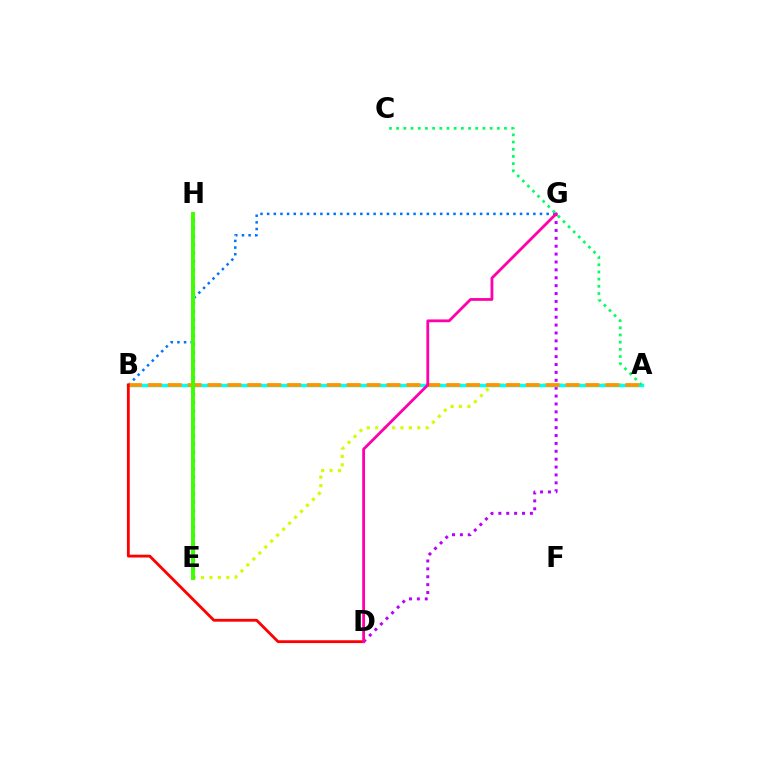{('A', 'E'): [{'color': '#d1ff00', 'line_style': 'dotted', 'thickness': 2.29}], ('D', 'G'): [{'color': '#b900ff', 'line_style': 'dotted', 'thickness': 2.14}, {'color': '#ff00ac', 'line_style': 'solid', 'thickness': 2.01}], ('B', 'G'): [{'color': '#0074ff', 'line_style': 'dotted', 'thickness': 1.81}], ('A', 'B'): [{'color': '#00fff6', 'line_style': 'solid', 'thickness': 2.5}, {'color': '#ff9400', 'line_style': 'dashed', 'thickness': 2.7}], ('E', 'H'): [{'color': '#2500ff', 'line_style': 'dotted', 'thickness': 2.26}, {'color': '#3dff00', 'line_style': 'solid', 'thickness': 2.82}], ('B', 'D'): [{'color': '#ff0000', 'line_style': 'solid', 'thickness': 2.03}], ('A', 'C'): [{'color': '#00ff5c', 'line_style': 'dotted', 'thickness': 1.95}]}